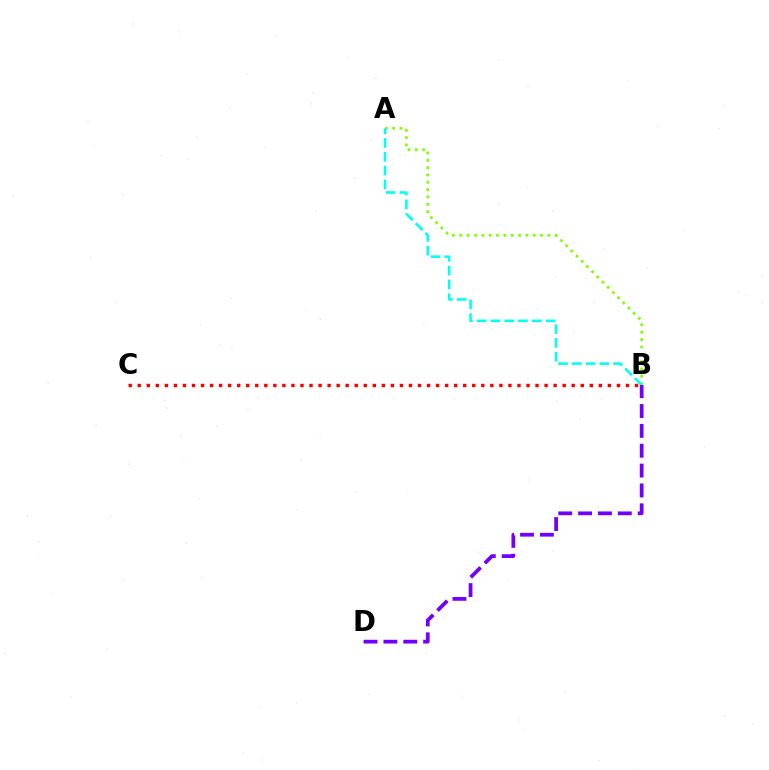{('A', 'B'): [{'color': '#84ff00', 'line_style': 'dotted', 'thickness': 2.0}, {'color': '#00fff6', 'line_style': 'dashed', 'thickness': 1.87}], ('B', 'C'): [{'color': '#ff0000', 'line_style': 'dotted', 'thickness': 2.46}], ('B', 'D'): [{'color': '#7200ff', 'line_style': 'dashed', 'thickness': 2.7}]}